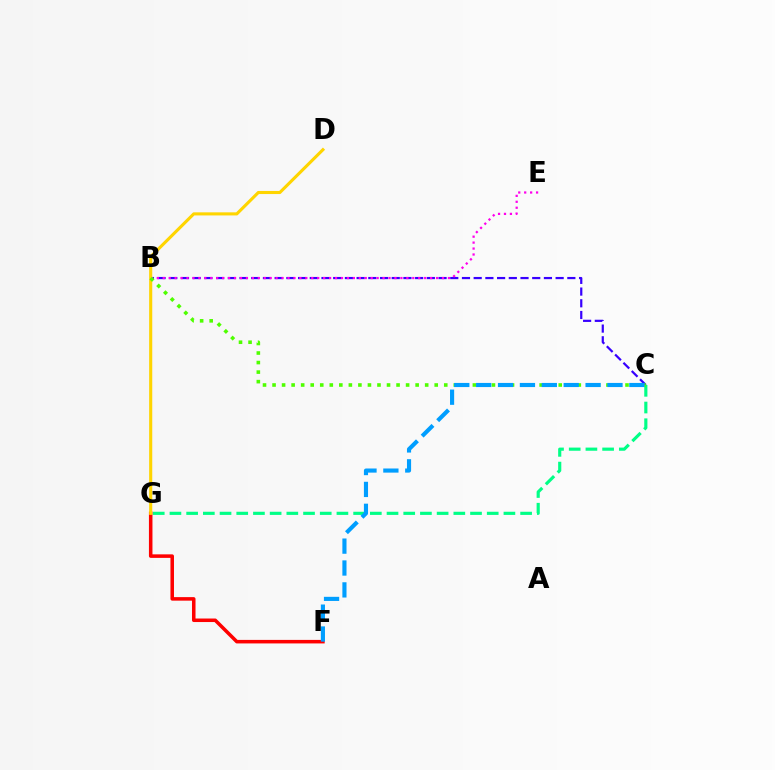{('F', 'G'): [{'color': '#ff0000', 'line_style': 'solid', 'thickness': 2.54}], ('B', 'C'): [{'color': '#3700ff', 'line_style': 'dashed', 'thickness': 1.59}, {'color': '#4fff00', 'line_style': 'dotted', 'thickness': 2.59}], ('B', 'E'): [{'color': '#ff00ed', 'line_style': 'dotted', 'thickness': 1.61}], ('C', 'G'): [{'color': '#00ff86', 'line_style': 'dashed', 'thickness': 2.27}], ('D', 'G'): [{'color': '#ffd500', 'line_style': 'solid', 'thickness': 2.23}], ('C', 'F'): [{'color': '#009eff', 'line_style': 'dashed', 'thickness': 2.97}]}